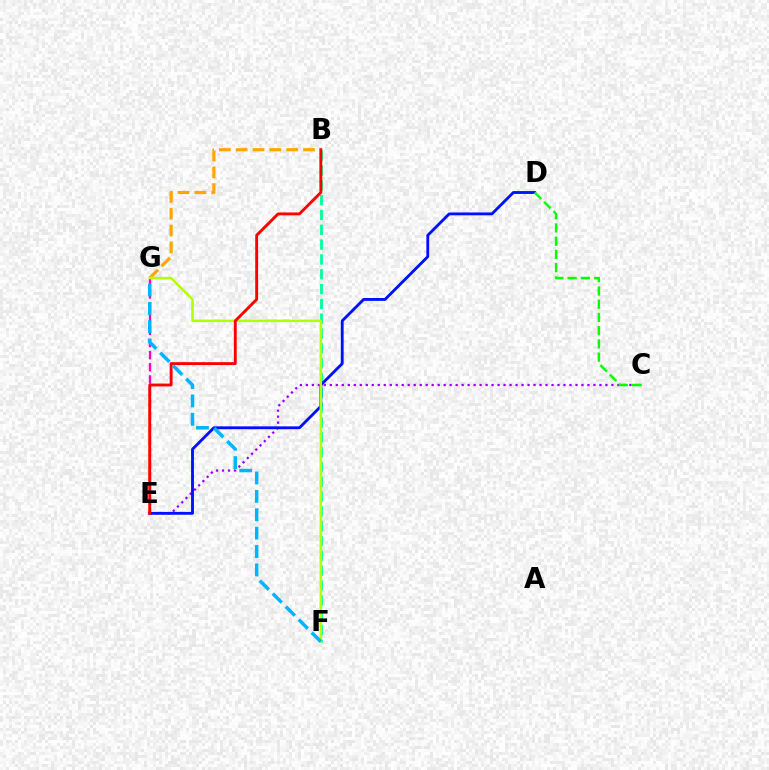{('C', 'E'): [{'color': '#9b00ff', 'line_style': 'dotted', 'thickness': 1.63}], ('B', 'F'): [{'color': '#00ff9d', 'line_style': 'dashed', 'thickness': 2.01}], ('E', 'G'): [{'color': '#ff00bd', 'line_style': 'dashed', 'thickness': 1.65}], ('B', 'G'): [{'color': '#ffa500', 'line_style': 'dashed', 'thickness': 2.29}], ('D', 'E'): [{'color': '#0010ff', 'line_style': 'solid', 'thickness': 2.04}], ('C', 'D'): [{'color': '#08ff00', 'line_style': 'dashed', 'thickness': 1.8}], ('F', 'G'): [{'color': '#b3ff00', 'line_style': 'solid', 'thickness': 1.8}, {'color': '#00b5ff', 'line_style': 'dashed', 'thickness': 2.5}], ('B', 'E'): [{'color': '#ff0000', 'line_style': 'solid', 'thickness': 2.07}]}